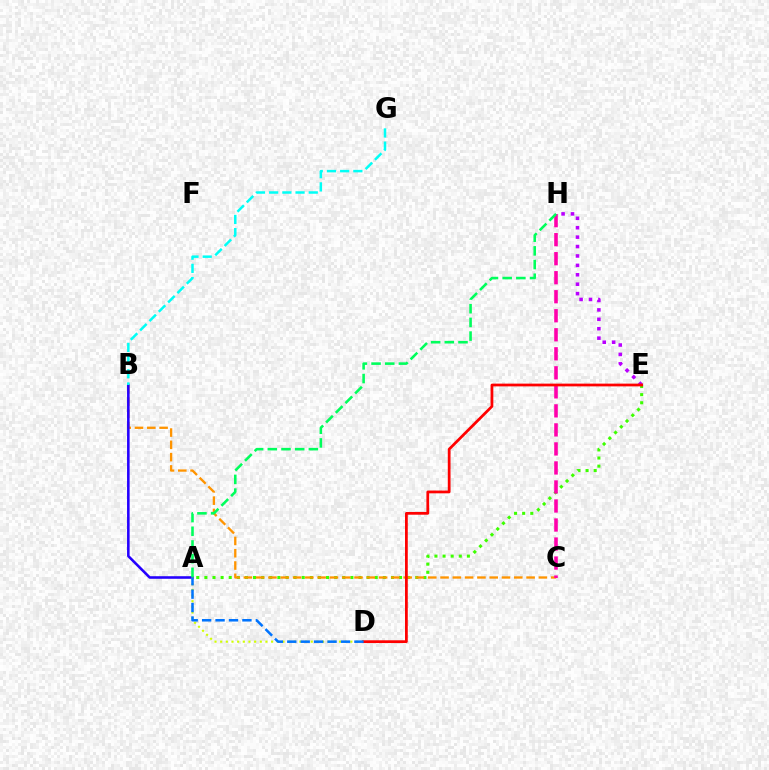{('A', 'E'): [{'color': '#3dff00', 'line_style': 'dotted', 'thickness': 2.2}], ('E', 'H'): [{'color': '#b900ff', 'line_style': 'dotted', 'thickness': 2.56}], ('B', 'C'): [{'color': '#ff9400', 'line_style': 'dashed', 'thickness': 1.67}], ('C', 'H'): [{'color': '#ff00ac', 'line_style': 'dashed', 'thickness': 2.58}], ('A', 'B'): [{'color': '#2500ff', 'line_style': 'solid', 'thickness': 1.85}], ('A', 'D'): [{'color': '#d1ff00', 'line_style': 'dotted', 'thickness': 1.54}, {'color': '#0074ff', 'line_style': 'dashed', 'thickness': 1.82}], ('D', 'E'): [{'color': '#ff0000', 'line_style': 'solid', 'thickness': 1.98}], ('B', 'G'): [{'color': '#00fff6', 'line_style': 'dashed', 'thickness': 1.79}], ('A', 'H'): [{'color': '#00ff5c', 'line_style': 'dashed', 'thickness': 1.86}]}